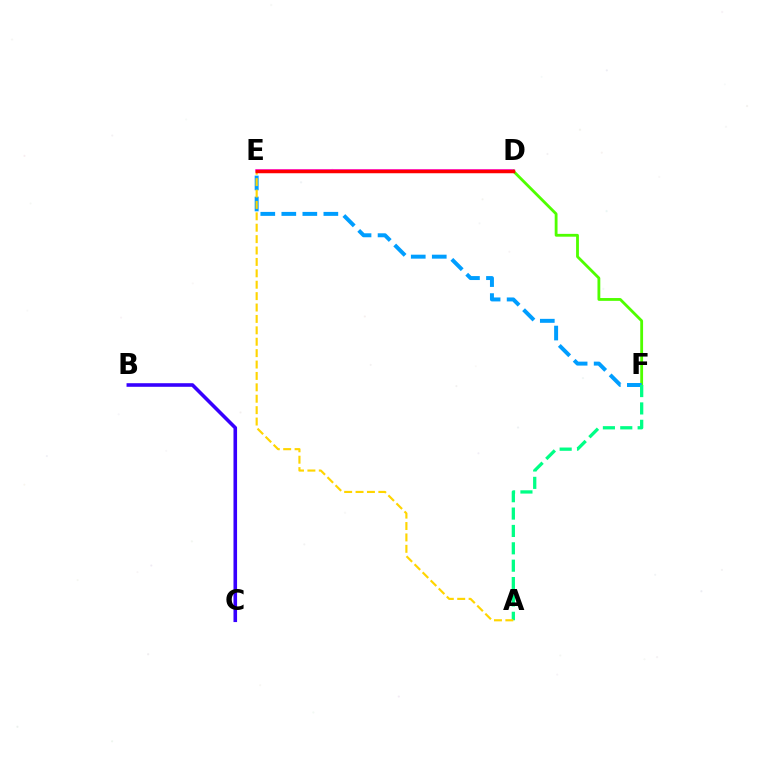{('D', 'E'): [{'color': '#ff00ed', 'line_style': 'solid', 'thickness': 2.55}, {'color': '#ff0000', 'line_style': 'solid', 'thickness': 2.51}], ('D', 'F'): [{'color': '#4fff00', 'line_style': 'solid', 'thickness': 2.03}], ('E', 'F'): [{'color': '#009eff', 'line_style': 'dashed', 'thickness': 2.86}], ('B', 'C'): [{'color': '#3700ff', 'line_style': 'solid', 'thickness': 2.58}], ('A', 'F'): [{'color': '#00ff86', 'line_style': 'dashed', 'thickness': 2.36}], ('A', 'E'): [{'color': '#ffd500', 'line_style': 'dashed', 'thickness': 1.55}]}